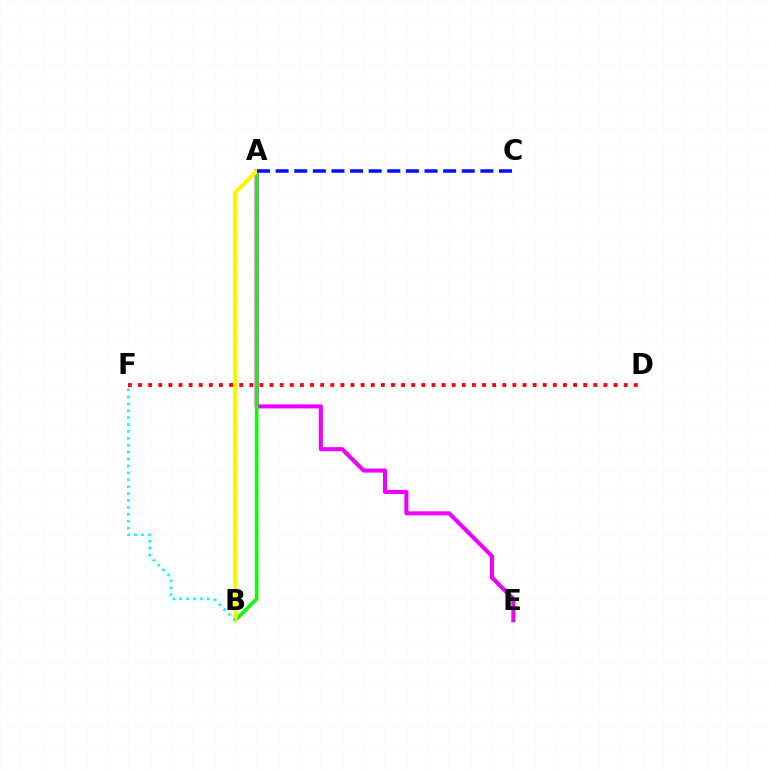{('A', 'E'): [{'color': '#ee00ff', 'line_style': 'solid', 'thickness': 2.93}], ('D', 'F'): [{'color': '#ff0000', 'line_style': 'dotted', 'thickness': 2.75}], ('A', 'B'): [{'color': '#08ff00', 'line_style': 'solid', 'thickness': 2.55}, {'color': '#fcf500', 'line_style': 'solid', 'thickness': 2.88}], ('B', 'F'): [{'color': '#00fff6', 'line_style': 'dotted', 'thickness': 1.88}], ('A', 'C'): [{'color': '#0010ff', 'line_style': 'dashed', 'thickness': 2.53}]}